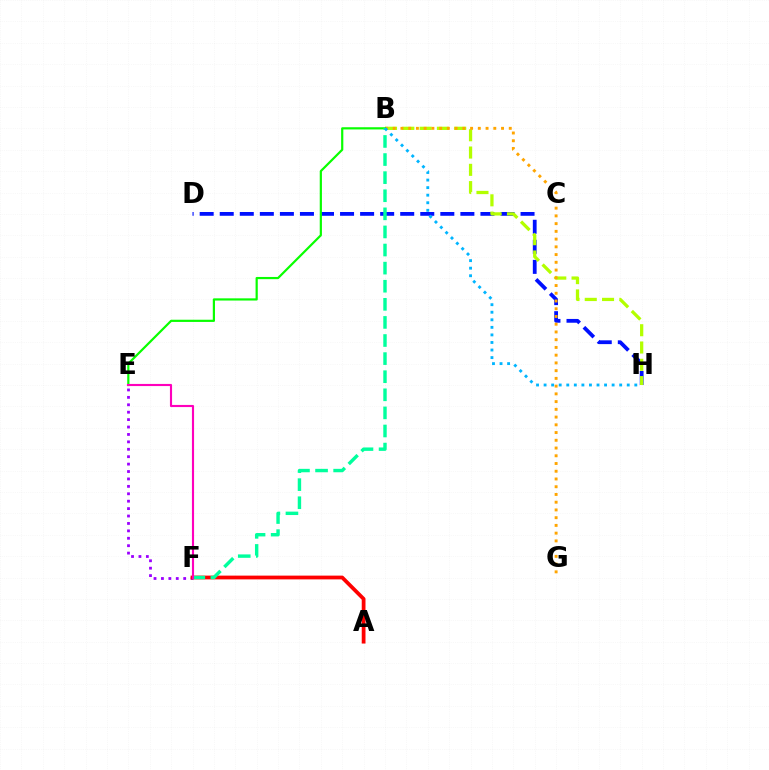{('E', 'F'): [{'color': '#9b00ff', 'line_style': 'dotted', 'thickness': 2.01}, {'color': '#ff00bd', 'line_style': 'solid', 'thickness': 1.54}], ('D', 'H'): [{'color': '#0010ff', 'line_style': 'dashed', 'thickness': 2.72}], ('B', 'H'): [{'color': '#b3ff00', 'line_style': 'dashed', 'thickness': 2.35}, {'color': '#00b5ff', 'line_style': 'dotted', 'thickness': 2.05}], ('A', 'F'): [{'color': '#ff0000', 'line_style': 'solid', 'thickness': 2.71}], ('B', 'G'): [{'color': '#ffa500', 'line_style': 'dotted', 'thickness': 2.1}], ('B', 'E'): [{'color': '#08ff00', 'line_style': 'solid', 'thickness': 1.58}], ('B', 'F'): [{'color': '#00ff9d', 'line_style': 'dashed', 'thickness': 2.46}]}